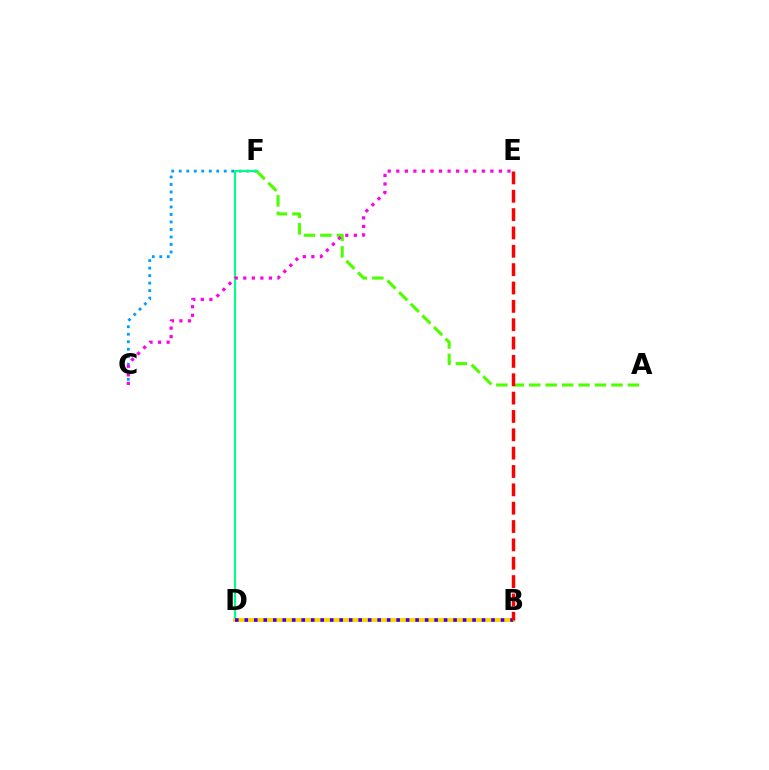{('C', 'F'): [{'color': '#009eff', 'line_style': 'dotted', 'thickness': 2.04}], ('A', 'F'): [{'color': '#4fff00', 'line_style': 'dashed', 'thickness': 2.23}], ('D', 'F'): [{'color': '#00ff86', 'line_style': 'solid', 'thickness': 1.52}], ('B', 'D'): [{'color': '#ffd500', 'line_style': 'solid', 'thickness': 2.86}, {'color': '#3700ff', 'line_style': 'dotted', 'thickness': 2.58}], ('C', 'E'): [{'color': '#ff00ed', 'line_style': 'dotted', 'thickness': 2.32}], ('B', 'E'): [{'color': '#ff0000', 'line_style': 'dashed', 'thickness': 2.49}]}